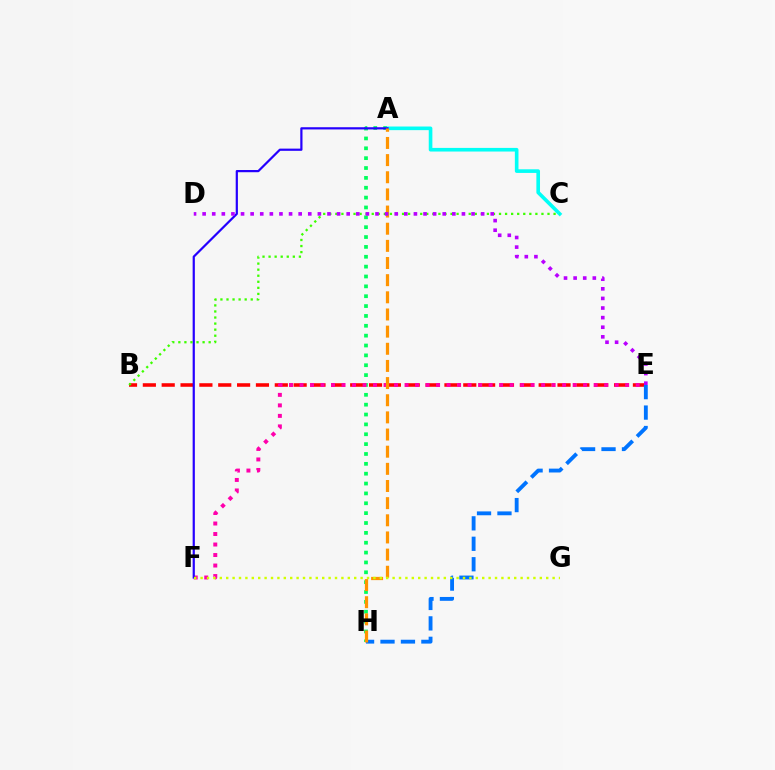{('B', 'E'): [{'color': '#ff0000', 'line_style': 'dashed', 'thickness': 2.56}], ('A', 'H'): [{'color': '#00ff5c', 'line_style': 'dotted', 'thickness': 2.68}, {'color': '#ff9400', 'line_style': 'dashed', 'thickness': 2.33}], ('E', 'F'): [{'color': '#ff00ac', 'line_style': 'dotted', 'thickness': 2.85}], ('A', 'C'): [{'color': '#00fff6', 'line_style': 'solid', 'thickness': 2.61}], ('E', 'H'): [{'color': '#0074ff', 'line_style': 'dashed', 'thickness': 2.78}], ('A', 'F'): [{'color': '#2500ff', 'line_style': 'solid', 'thickness': 1.59}], ('B', 'C'): [{'color': '#3dff00', 'line_style': 'dotted', 'thickness': 1.65}], ('F', 'G'): [{'color': '#d1ff00', 'line_style': 'dotted', 'thickness': 1.74}], ('D', 'E'): [{'color': '#b900ff', 'line_style': 'dotted', 'thickness': 2.61}]}